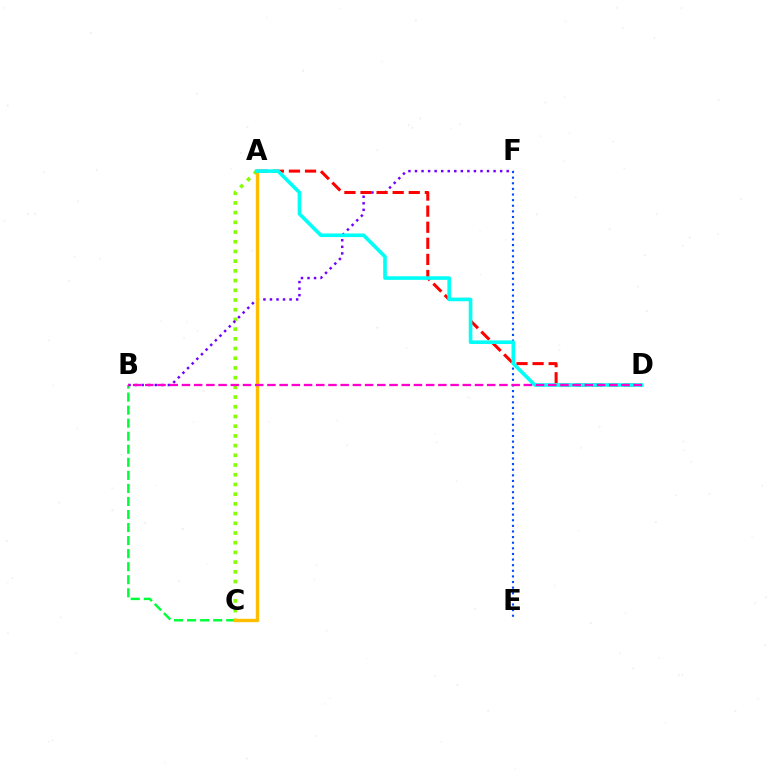{('B', 'C'): [{'color': '#00ff39', 'line_style': 'dashed', 'thickness': 1.77}], ('A', 'C'): [{'color': '#84ff00', 'line_style': 'dotted', 'thickness': 2.64}, {'color': '#ffbd00', 'line_style': 'solid', 'thickness': 2.44}], ('B', 'F'): [{'color': '#7200ff', 'line_style': 'dotted', 'thickness': 1.78}], ('E', 'F'): [{'color': '#004bff', 'line_style': 'dotted', 'thickness': 1.53}], ('A', 'D'): [{'color': '#ff0000', 'line_style': 'dashed', 'thickness': 2.19}, {'color': '#00fff6', 'line_style': 'solid', 'thickness': 2.6}], ('B', 'D'): [{'color': '#ff00cf', 'line_style': 'dashed', 'thickness': 1.66}]}